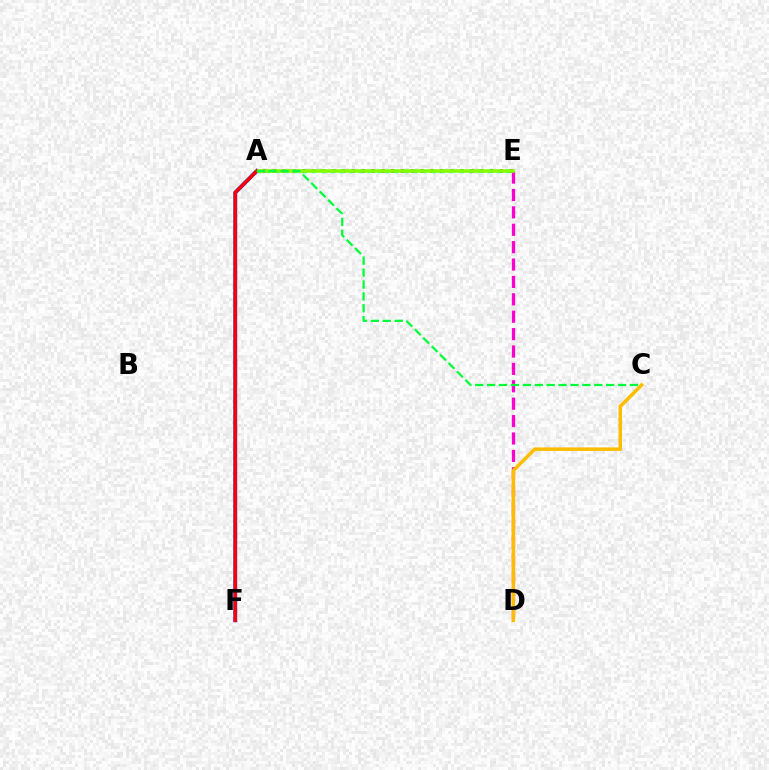{('A', 'E'): [{'color': '#7200ff', 'line_style': 'dotted', 'thickness': 2.68}, {'color': '#00fff6', 'line_style': 'dotted', 'thickness': 2.5}, {'color': '#84ff00', 'line_style': 'solid', 'thickness': 2.59}], ('D', 'E'): [{'color': '#ff00cf', 'line_style': 'dashed', 'thickness': 2.36}], ('A', 'F'): [{'color': '#004bff', 'line_style': 'solid', 'thickness': 2.81}, {'color': '#ff0000', 'line_style': 'solid', 'thickness': 2.45}], ('C', 'D'): [{'color': '#ffbd00', 'line_style': 'solid', 'thickness': 2.54}], ('A', 'C'): [{'color': '#00ff39', 'line_style': 'dashed', 'thickness': 1.62}]}